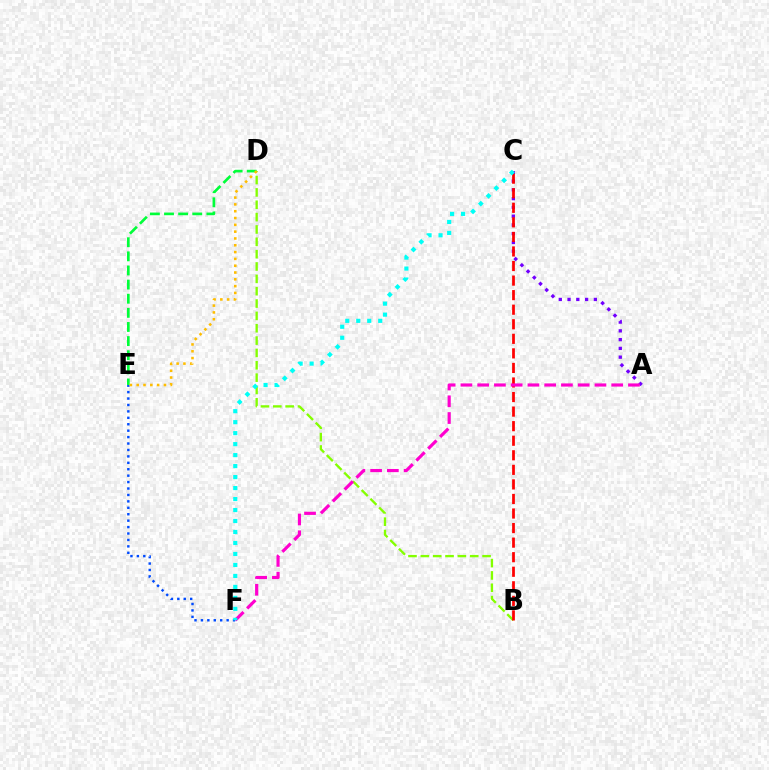{('A', 'C'): [{'color': '#7200ff', 'line_style': 'dotted', 'thickness': 2.38}], ('B', 'D'): [{'color': '#84ff00', 'line_style': 'dashed', 'thickness': 1.68}], ('B', 'C'): [{'color': '#ff0000', 'line_style': 'dashed', 'thickness': 1.98}], ('E', 'F'): [{'color': '#004bff', 'line_style': 'dotted', 'thickness': 1.75}], ('A', 'F'): [{'color': '#ff00cf', 'line_style': 'dashed', 'thickness': 2.28}], ('D', 'E'): [{'color': '#00ff39', 'line_style': 'dashed', 'thickness': 1.92}, {'color': '#ffbd00', 'line_style': 'dotted', 'thickness': 1.85}], ('C', 'F'): [{'color': '#00fff6', 'line_style': 'dotted', 'thickness': 2.98}]}